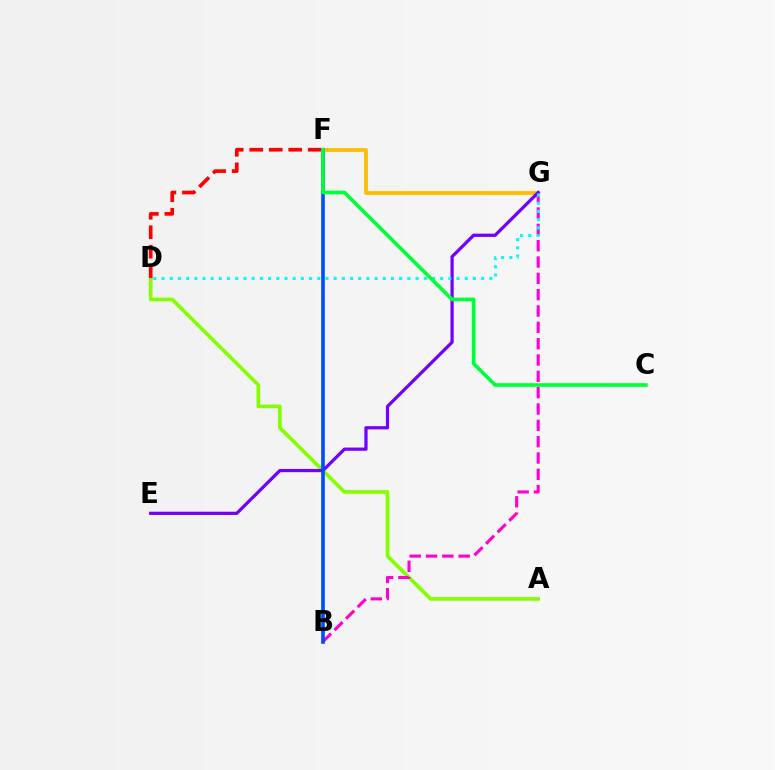{('A', 'D'): [{'color': '#84ff00', 'line_style': 'solid', 'thickness': 2.62}], ('B', 'G'): [{'color': '#ff00cf', 'line_style': 'dashed', 'thickness': 2.22}], ('D', 'F'): [{'color': '#ff0000', 'line_style': 'dashed', 'thickness': 2.65}], ('F', 'G'): [{'color': '#ffbd00', 'line_style': 'solid', 'thickness': 2.71}], ('E', 'G'): [{'color': '#7200ff', 'line_style': 'solid', 'thickness': 2.32}], ('B', 'F'): [{'color': '#004bff', 'line_style': 'solid', 'thickness': 2.6}], ('D', 'G'): [{'color': '#00fff6', 'line_style': 'dotted', 'thickness': 2.23}], ('C', 'F'): [{'color': '#00ff39', 'line_style': 'solid', 'thickness': 2.62}]}